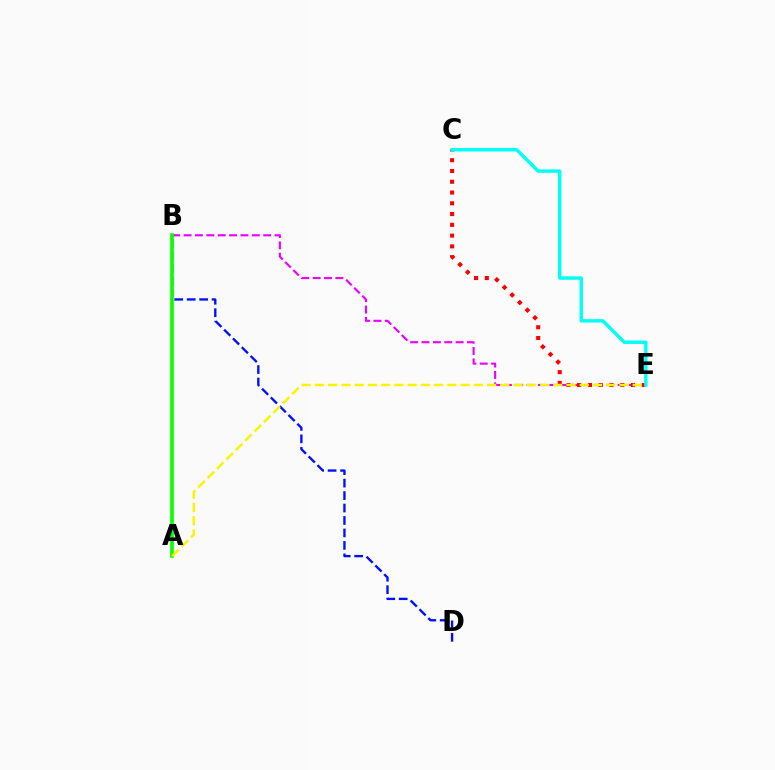{('B', 'E'): [{'color': '#ee00ff', 'line_style': 'dashed', 'thickness': 1.55}], ('B', 'D'): [{'color': '#0010ff', 'line_style': 'dashed', 'thickness': 1.69}], ('C', 'E'): [{'color': '#ff0000', 'line_style': 'dotted', 'thickness': 2.93}, {'color': '#00fff6', 'line_style': 'solid', 'thickness': 2.46}], ('A', 'B'): [{'color': '#08ff00', 'line_style': 'solid', 'thickness': 2.62}], ('A', 'E'): [{'color': '#fcf500', 'line_style': 'dashed', 'thickness': 1.8}]}